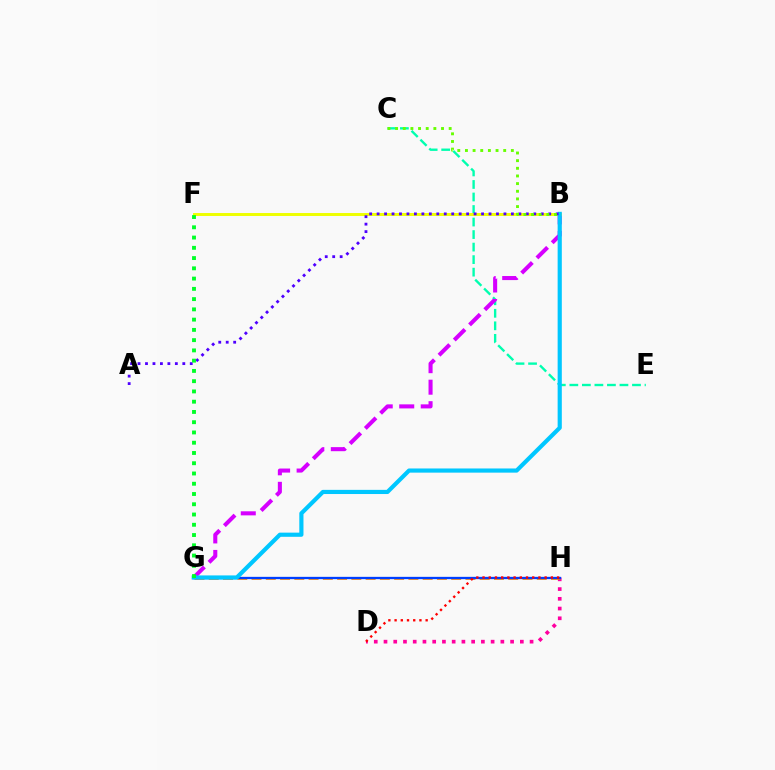{('C', 'E'): [{'color': '#00ffaf', 'line_style': 'dashed', 'thickness': 1.7}], ('B', 'G'): [{'color': '#d600ff', 'line_style': 'dashed', 'thickness': 2.92}, {'color': '#00c7ff', 'line_style': 'solid', 'thickness': 3.0}], ('D', 'H'): [{'color': '#ff00a0', 'line_style': 'dotted', 'thickness': 2.65}, {'color': '#ff0000', 'line_style': 'dotted', 'thickness': 1.69}], ('B', 'F'): [{'color': '#eeff00', 'line_style': 'solid', 'thickness': 2.12}], ('G', 'H'): [{'color': '#ff8800', 'line_style': 'dashed', 'thickness': 1.94}, {'color': '#003fff', 'line_style': 'solid', 'thickness': 1.65}], ('A', 'B'): [{'color': '#4f00ff', 'line_style': 'dotted', 'thickness': 2.03}], ('F', 'G'): [{'color': '#00ff27', 'line_style': 'dotted', 'thickness': 2.79}], ('B', 'C'): [{'color': '#66ff00', 'line_style': 'dotted', 'thickness': 2.08}]}